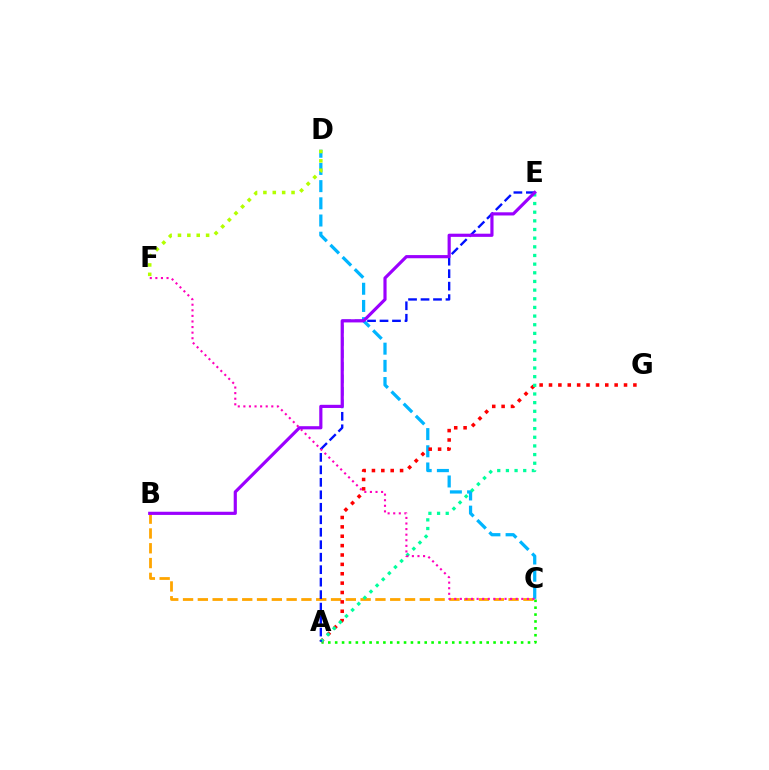{('C', 'D'): [{'color': '#00b5ff', 'line_style': 'dashed', 'thickness': 2.34}], ('B', 'C'): [{'color': '#ffa500', 'line_style': 'dashed', 'thickness': 2.01}], ('A', 'C'): [{'color': '#08ff00', 'line_style': 'dotted', 'thickness': 1.87}], ('A', 'G'): [{'color': '#ff0000', 'line_style': 'dotted', 'thickness': 2.55}], ('D', 'F'): [{'color': '#b3ff00', 'line_style': 'dotted', 'thickness': 2.55}], ('A', 'E'): [{'color': '#00ff9d', 'line_style': 'dotted', 'thickness': 2.35}, {'color': '#0010ff', 'line_style': 'dashed', 'thickness': 1.7}], ('C', 'F'): [{'color': '#ff00bd', 'line_style': 'dotted', 'thickness': 1.52}], ('B', 'E'): [{'color': '#9b00ff', 'line_style': 'solid', 'thickness': 2.28}]}